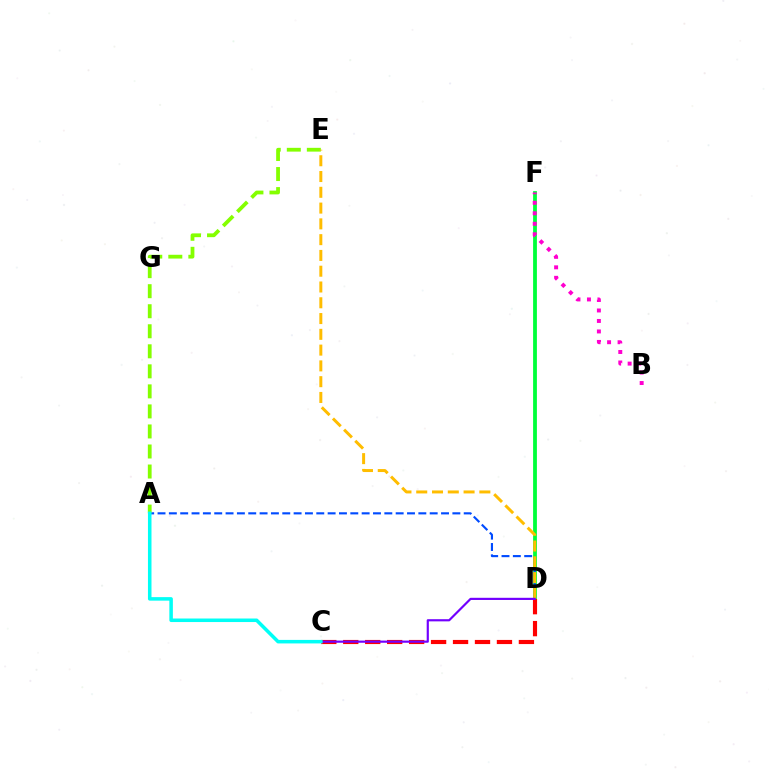{('D', 'F'): [{'color': '#00ff39', 'line_style': 'solid', 'thickness': 2.73}], ('A', 'D'): [{'color': '#004bff', 'line_style': 'dashed', 'thickness': 1.54}], ('C', 'D'): [{'color': '#ff0000', 'line_style': 'dashed', 'thickness': 2.98}, {'color': '#7200ff', 'line_style': 'solid', 'thickness': 1.56}], ('A', 'E'): [{'color': '#84ff00', 'line_style': 'dashed', 'thickness': 2.72}], ('D', 'E'): [{'color': '#ffbd00', 'line_style': 'dashed', 'thickness': 2.14}], ('A', 'C'): [{'color': '#00fff6', 'line_style': 'solid', 'thickness': 2.54}], ('B', 'F'): [{'color': '#ff00cf', 'line_style': 'dotted', 'thickness': 2.85}]}